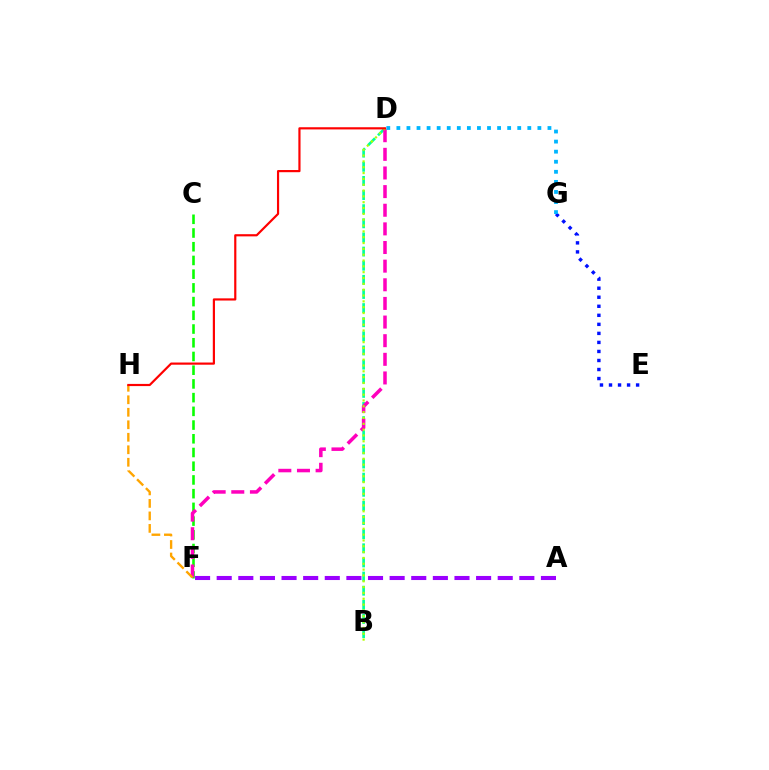{('E', 'G'): [{'color': '#0010ff', 'line_style': 'dotted', 'thickness': 2.45}], ('B', 'D'): [{'color': '#00ff9d', 'line_style': 'dashed', 'thickness': 1.92}, {'color': '#b3ff00', 'line_style': 'dotted', 'thickness': 1.58}], ('C', 'F'): [{'color': '#08ff00', 'line_style': 'dashed', 'thickness': 1.86}], ('D', 'F'): [{'color': '#ff00bd', 'line_style': 'dashed', 'thickness': 2.53}], ('F', 'H'): [{'color': '#ffa500', 'line_style': 'dashed', 'thickness': 1.7}], ('D', 'G'): [{'color': '#00b5ff', 'line_style': 'dotted', 'thickness': 2.74}], ('D', 'H'): [{'color': '#ff0000', 'line_style': 'solid', 'thickness': 1.57}], ('A', 'F'): [{'color': '#9b00ff', 'line_style': 'dashed', 'thickness': 2.94}]}